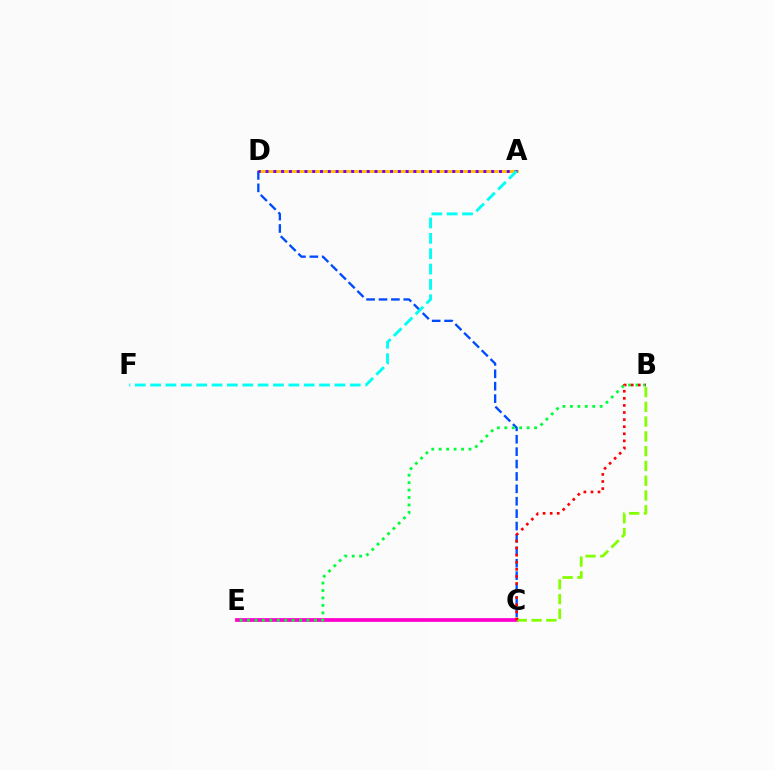{('C', 'E'): [{'color': '#ff00cf', 'line_style': 'solid', 'thickness': 2.71}], ('A', 'D'): [{'color': '#ffbd00', 'line_style': 'solid', 'thickness': 2.04}, {'color': '#7200ff', 'line_style': 'dotted', 'thickness': 2.11}], ('C', 'D'): [{'color': '#004bff', 'line_style': 'dashed', 'thickness': 1.68}], ('B', 'E'): [{'color': '#00ff39', 'line_style': 'dotted', 'thickness': 2.02}], ('B', 'C'): [{'color': '#84ff00', 'line_style': 'dashed', 'thickness': 2.01}, {'color': '#ff0000', 'line_style': 'dotted', 'thickness': 1.93}], ('A', 'F'): [{'color': '#00fff6', 'line_style': 'dashed', 'thickness': 2.09}]}